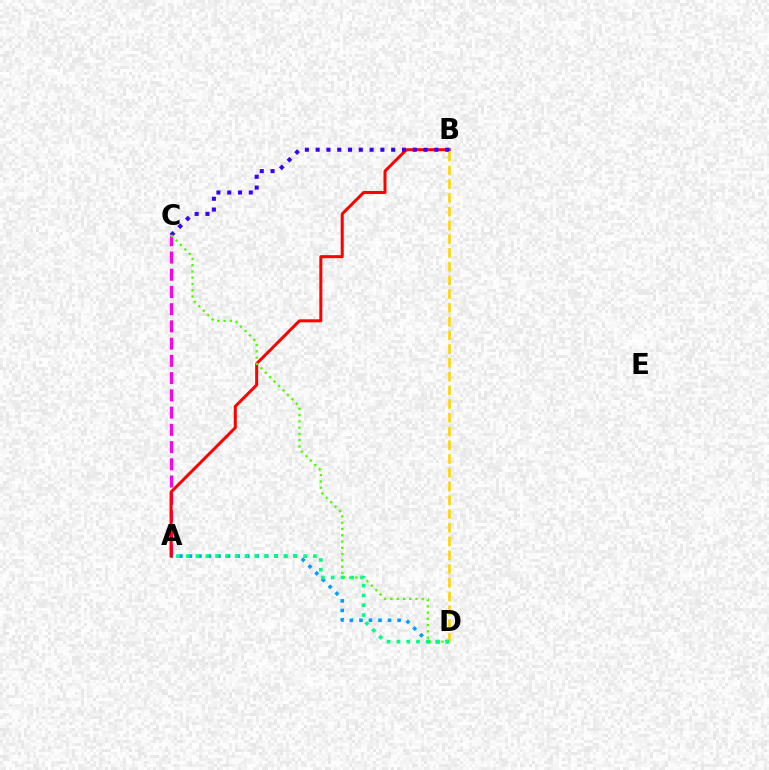{('A', 'C'): [{'color': '#ff00ed', 'line_style': 'dashed', 'thickness': 2.34}], ('A', 'D'): [{'color': '#009eff', 'line_style': 'dotted', 'thickness': 2.59}, {'color': '#00ff86', 'line_style': 'dotted', 'thickness': 2.66}], ('A', 'B'): [{'color': '#ff0000', 'line_style': 'solid', 'thickness': 2.17}], ('B', 'C'): [{'color': '#3700ff', 'line_style': 'dotted', 'thickness': 2.93}], ('C', 'D'): [{'color': '#4fff00', 'line_style': 'dotted', 'thickness': 1.7}], ('B', 'D'): [{'color': '#ffd500', 'line_style': 'dashed', 'thickness': 1.87}]}